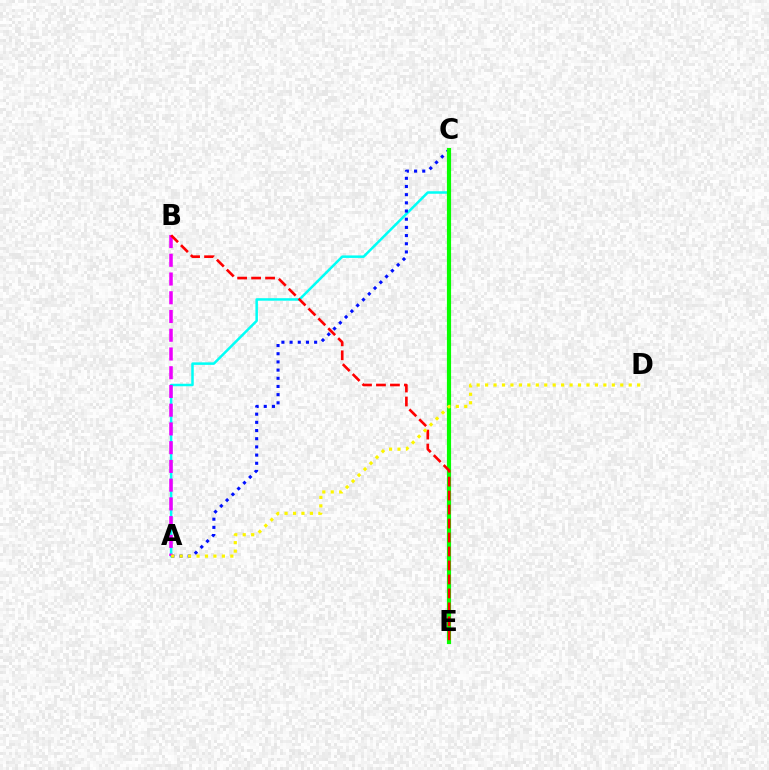{('A', 'C'): [{'color': '#00fff6', 'line_style': 'solid', 'thickness': 1.81}, {'color': '#0010ff', 'line_style': 'dotted', 'thickness': 2.22}], ('A', 'B'): [{'color': '#ee00ff', 'line_style': 'dashed', 'thickness': 2.55}], ('C', 'E'): [{'color': '#08ff00', 'line_style': 'solid', 'thickness': 3.0}], ('B', 'E'): [{'color': '#ff0000', 'line_style': 'dashed', 'thickness': 1.9}], ('A', 'D'): [{'color': '#fcf500', 'line_style': 'dotted', 'thickness': 2.3}]}